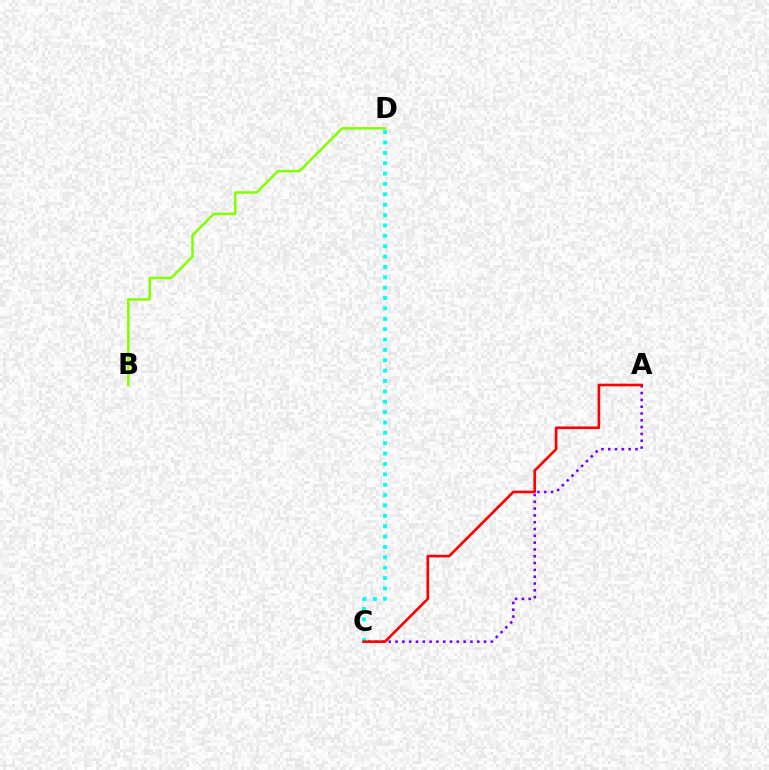{('A', 'C'): [{'color': '#7200ff', 'line_style': 'dotted', 'thickness': 1.85}, {'color': '#ff0000', 'line_style': 'solid', 'thickness': 1.9}], ('B', 'D'): [{'color': '#84ff00', 'line_style': 'solid', 'thickness': 1.82}], ('C', 'D'): [{'color': '#00fff6', 'line_style': 'dotted', 'thickness': 2.82}]}